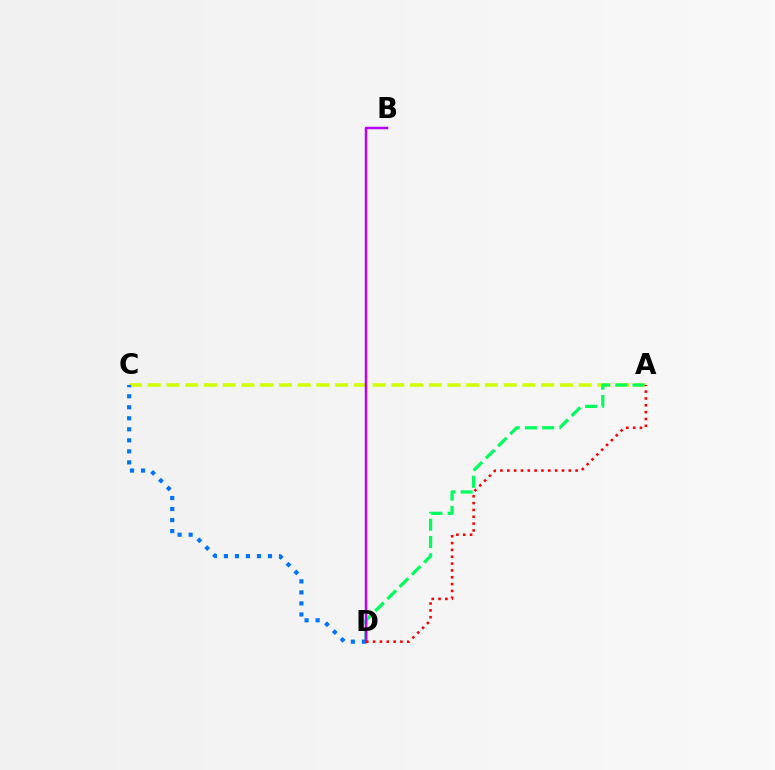{('A', 'C'): [{'color': '#d1ff00', 'line_style': 'dashed', 'thickness': 2.54}], ('A', 'D'): [{'color': '#00ff5c', 'line_style': 'dashed', 'thickness': 2.34}, {'color': '#ff0000', 'line_style': 'dotted', 'thickness': 1.86}], ('B', 'D'): [{'color': '#b900ff', 'line_style': 'solid', 'thickness': 1.8}], ('C', 'D'): [{'color': '#0074ff', 'line_style': 'dotted', 'thickness': 2.99}]}